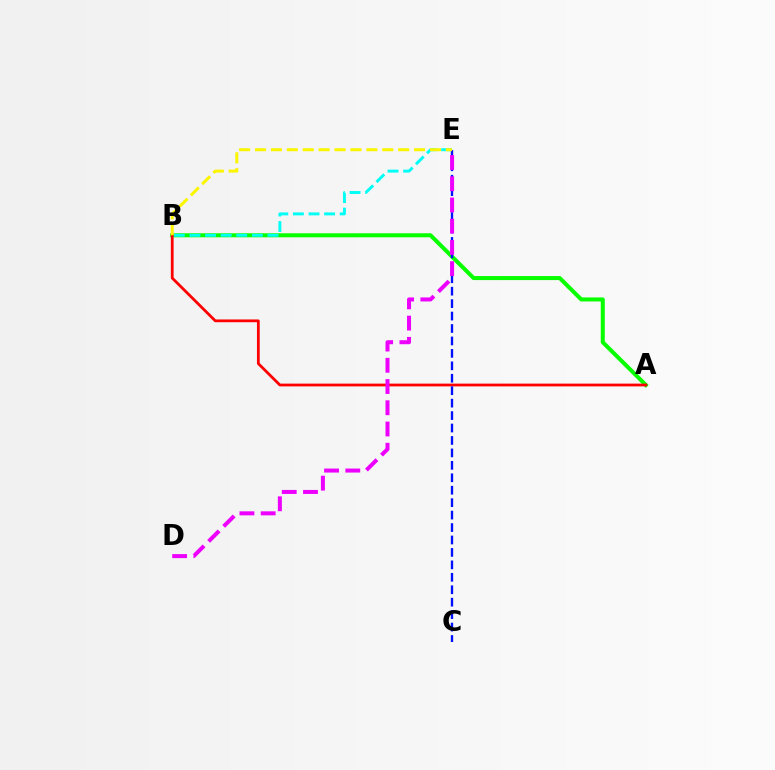{('A', 'B'): [{'color': '#08ff00', 'line_style': 'solid', 'thickness': 2.9}, {'color': '#ff0000', 'line_style': 'solid', 'thickness': 1.99}], ('B', 'E'): [{'color': '#00fff6', 'line_style': 'dashed', 'thickness': 2.12}, {'color': '#fcf500', 'line_style': 'dashed', 'thickness': 2.16}], ('C', 'E'): [{'color': '#0010ff', 'line_style': 'dashed', 'thickness': 1.69}], ('D', 'E'): [{'color': '#ee00ff', 'line_style': 'dashed', 'thickness': 2.88}]}